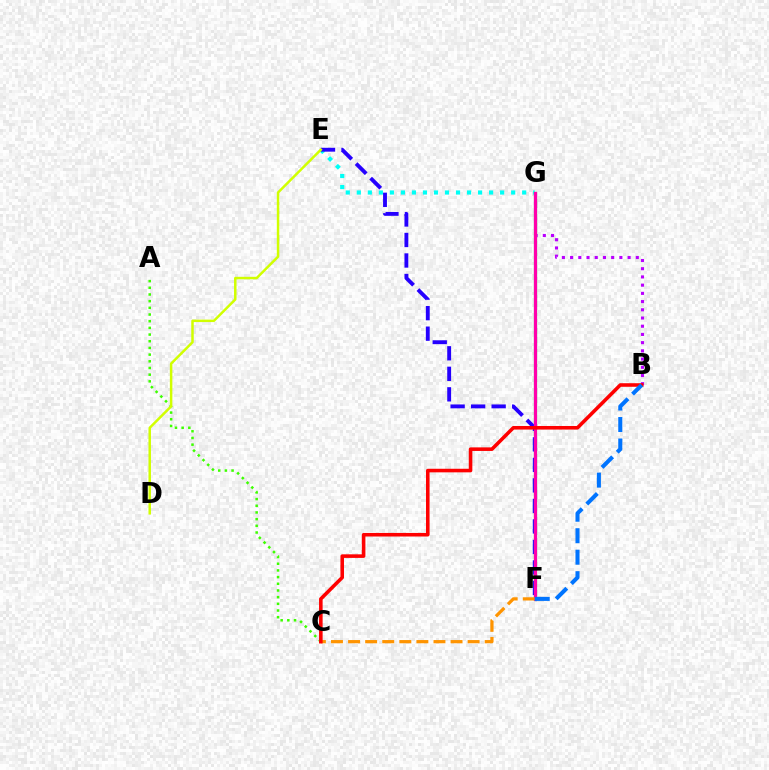{('A', 'C'): [{'color': '#3dff00', 'line_style': 'dotted', 'thickness': 1.82}], ('B', 'G'): [{'color': '#b900ff', 'line_style': 'dotted', 'thickness': 2.23}], ('E', 'G'): [{'color': '#00fff6', 'line_style': 'dotted', 'thickness': 3.0}], ('E', 'F'): [{'color': '#2500ff', 'line_style': 'dashed', 'thickness': 2.79}], ('F', 'G'): [{'color': '#00ff5c', 'line_style': 'solid', 'thickness': 2.29}, {'color': '#ff00ac', 'line_style': 'solid', 'thickness': 2.3}], ('D', 'E'): [{'color': '#d1ff00', 'line_style': 'solid', 'thickness': 1.79}], ('C', 'F'): [{'color': '#ff9400', 'line_style': 'dashed', 'thickness': 2.32}], ('B', 'C'): [{'color': '#ff0000', 'line_style': 'solid', 'thickness': 2.57}], ('B', 'F'): [{'color': '#0074ff', 'line_style': 'dashed', 'thickness': 2.92}]}